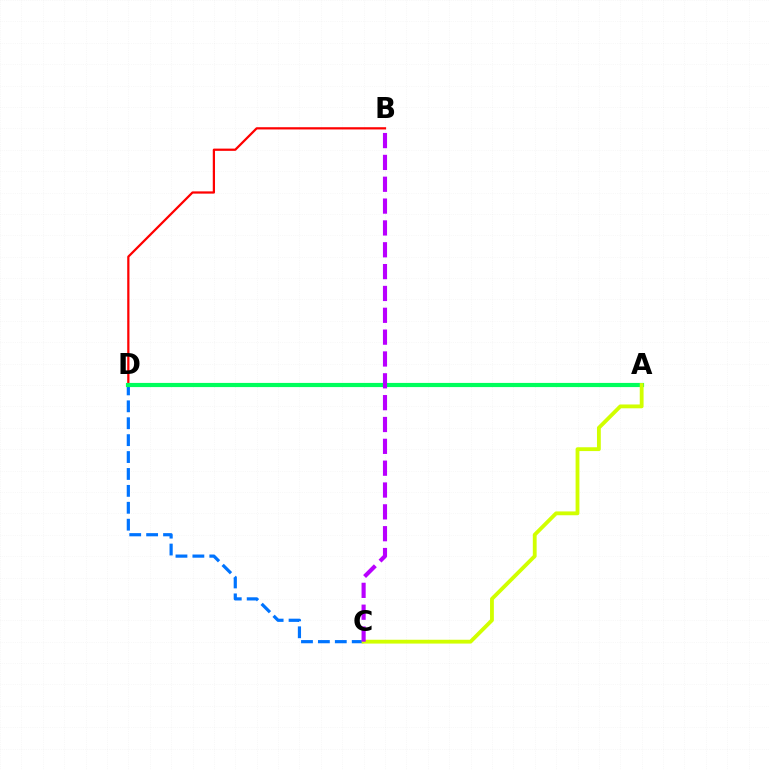{('C', 'D'): [{'color': '#0074ff', 'line_style': 'dashed', 'thickness': 2.3}], ('B', 'D'): [{'color': '#ff0000', 'line_style': 'solid', 'thickness': 1.61}], ('A', 'D'): [{'color': '#00ff5c', 'line_style': 'solid', 'thickness': 3.0}], ('A', 'C'): [{'color': '#d1ff00', 'line_style': 'solid', 'thickness': 2.75}], ('B', 'C'): [{'color': '#b900ff', 'line_style': 'dashed', 'thickness': 2.97}]}